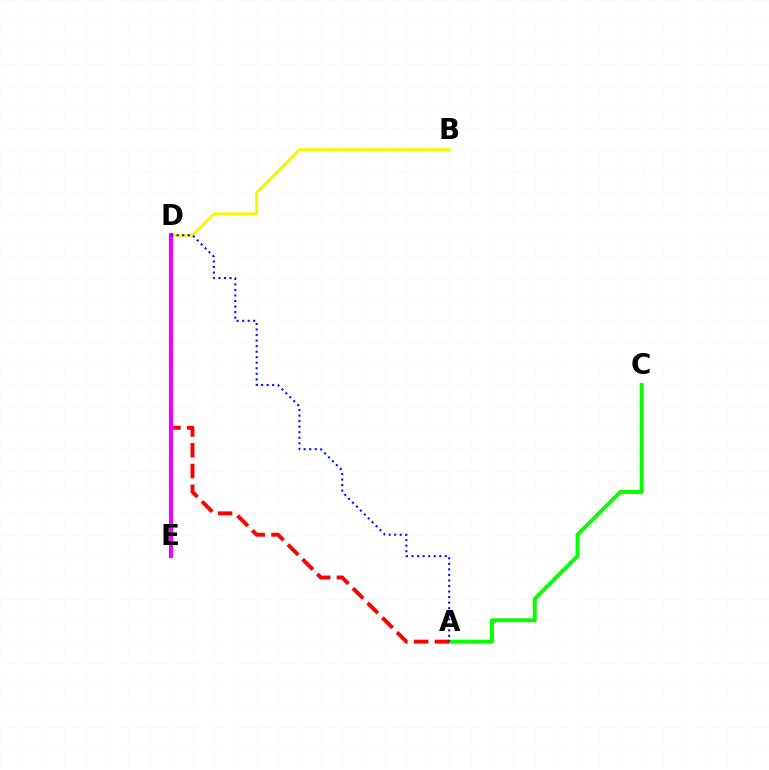{('A', 'C'): [{'color': '#08ff00', 'line_style': 'solid', 'thickness': 2.83}], ('A', 'D'): [{'color': '#ff0000', 'line_style': 'dashed', 'thickness': 2.82}, {'color': '#0010ff', 'line_style': 'dotted', 'thickness': 1.51}], ('B', 'D'): [{'color': '#fcf500', 'line_style': 'solid', 'thickness': 2.1}], ('D', 'E'): [{'color': '#00fff6', 'line_style': 'solid', 'thickness': 2.79}, {'color': '#ee00ff', 'line_style': 'solid', 'thickness': 2.95}]}